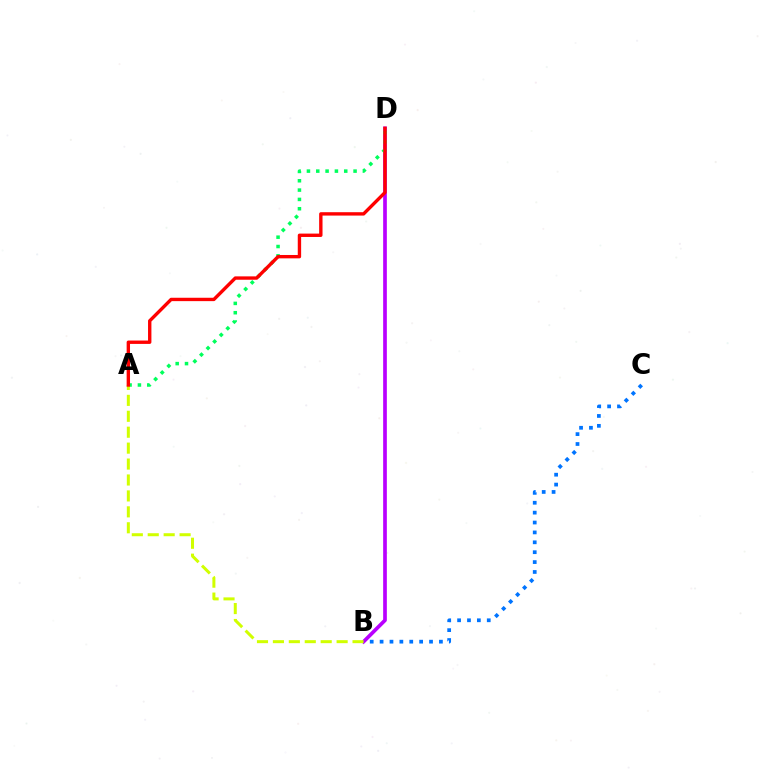{('B', 'D'): [{'color': '#b900ff', 'line_style': 'solid', 'thickness': 2.65}], ('A', 'D'): [{'color': '#00ff5c', 'line_style': 'dotted', 'thickness': 2.53}, {'color': '#ff0000', 'line_style': 'solid', 'thickness': 2.43}], ('A', 'B'): [{'color': '#d1ff00', 'line_style': 'dashed', 'thickness': 2.16}], ('B', 'C'): [{'color': '#0074ff', 'line_style': 'dotted', 'thickness': 2.69}]}